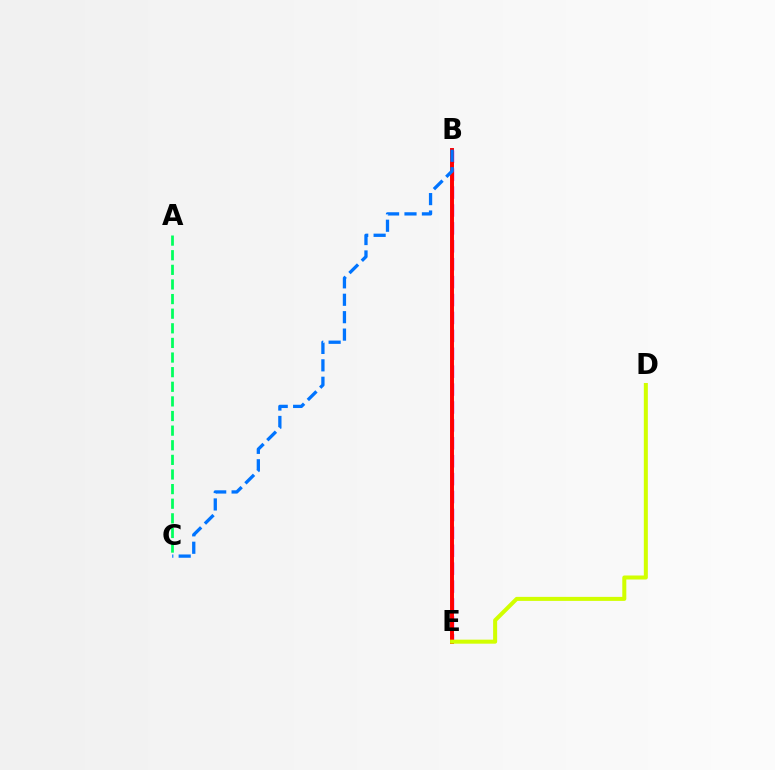{('B', 'E'): [{'color': '#b900ff', 'line_style': 'dashed', 'thickness': 2.43}, {'color': '#ff0000', 'line_style': 'solid', 'thickness': 2.84}], ('B', 'C'): [{'color': '#0074ff', 'line_style': 'dashed', 'thickness': 2.37}], ('A', 'C'): [{'color': '#00ff5c', 'line_style': 'dashed', 'thickness': 1.99}], ('D', 'E'): [{'color': '#d1ff00', 'line_style': 'solid', 'thickness': 2.89}]}